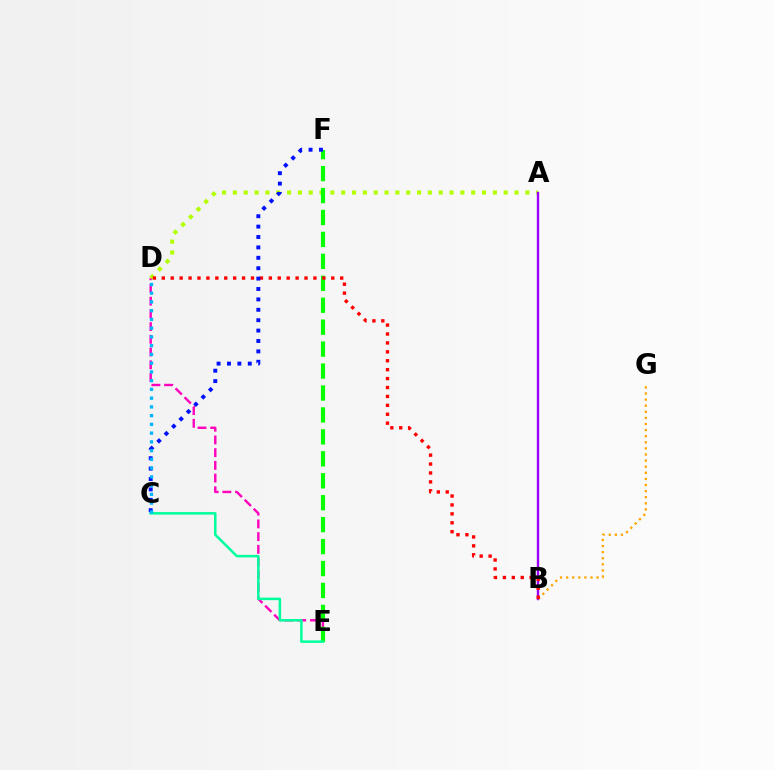{('D', 'E'): [{'color': '#ff00bd', 'line_style': 'dashed', 'thickness': 1.73}], ('A', 'D'): [{'color': '#b3ff00', 'line_style': 'dotted', 'thickness': 2.94}], ('E', 'F'): [{'color': '#08ff00', 'line_style': 'dashed', 'thickness': 2.98}], ('A', 'B'): [{'color': '#9b00ff', 'line_style': 'solid', 'thickness': 1.71}], ('C', 'E'): [{'color': '#00ff9d', 'line_style': 'solid', 'thickness': 1.82}], ('B', 'G'): [{'color': '#ffa500', 'line_style': 'dotted', 'thickness': 1.66}], ('B', 'D'): [{'color': '#ff0000', 'line_style': 'dotted', 'thickness': 2.42}], ('C', 'F'): [{'color': '#0010ff', 'line_style': 'dotted', 'thickness': 2.82}], ('C', 'D'): [{'color': '#00b5ff', 'line_style': 'dotted', 'thickness': 2.38}]}